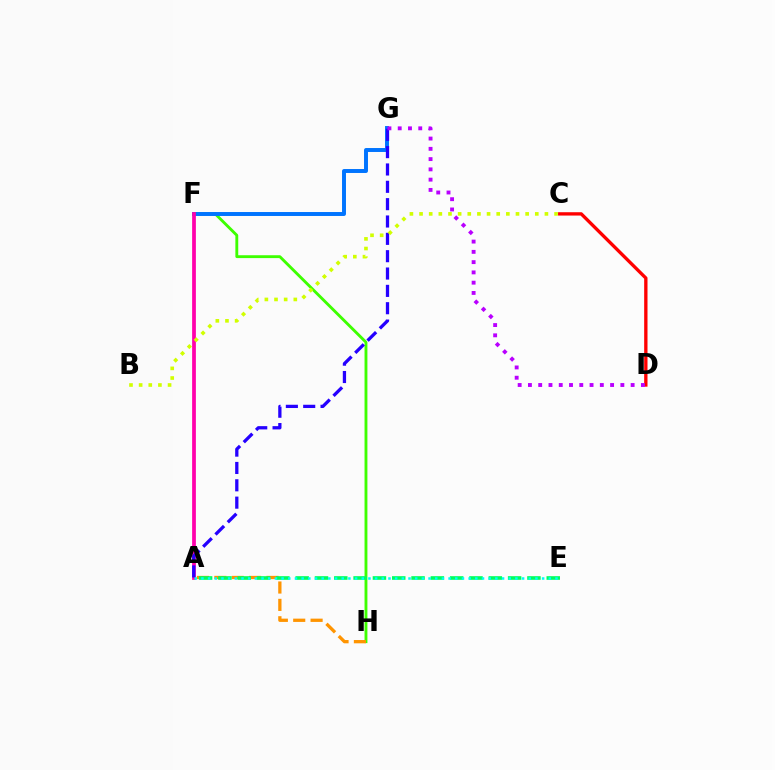{('F', 'H'): [{'color': '#3dff00', 'line_style': 'solid', 'thickness': 2.06}], ('A', 'H'): [{'color': '#ff9400', 'line_style': 'dashed', 'thickness': 2.36}], ('F', 'G'): [{'color': '#0074ff', 'line_style': 'solid', 'thickness': 2.84}], ('C', 'D'): [{'color': '#ff0000', 'line_style': 'solid', 'thickness': 2.4}], ('A', 'F'): [{'color': '#ff00ac', 'line_style': 'solid', 'thickness': 2.7}], ('A', 'G'): [{'color': '#2500ff', 'line_style': 'dashed', 'thickness': 2.36}], ('A', 'E'): [{'color': '#00ff5c', 'line_style': 'dashed', 'thickness': 2.62}, {'color': '#00fff6', 'line_style': 'dotted', 'thickness': 1.81}], ('B', 'C'): [{'color': '#d1ff00', 'line_style': 'dotted', 'thickness': 2.62}], ('D', 'G'): [{'color': '#b900ff', 'line_style': 'dotted', 'thickness': 2.79}]}